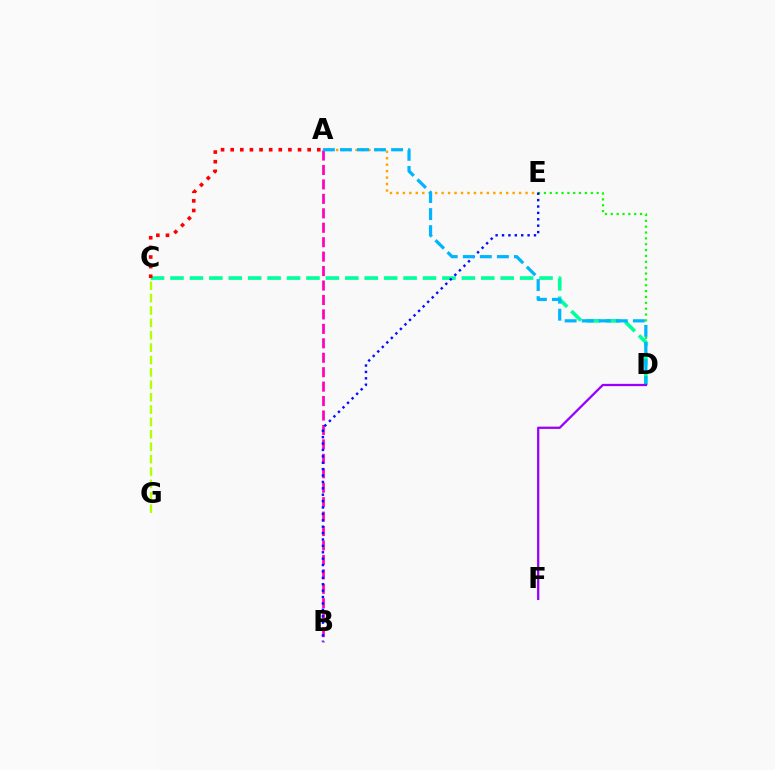{('C', 'D'): [{'color': '#00ff9d', 'line_style': 'dashed', 'thickness': 2.64}], ('D', 'E'): [{'color': '#08ff00', 'line_style': 'dotted', 'thickness': 1.59}], ('A', 'E'): [{'color': '#ffa500', 'line_style': 'dotted', 'thickness': 1.75}], ('A', 'C'): [{'color': '#ff0000', 'line_style': 'dotted', 'thickness': 2.61}], ('A', 'B'): [{'color': '#ff00bd', 'line_style': 'dashed', 'thickness': 1.96}], ('B', 'E'): [{'color': '#0010ff', 'line_style': 'dotted', 'thickness': 1.74}], ('A', 'D'): [{'color': '#00b5ff', 'line_style': 'dashed', 'thickness': 2.32}], ('C', 'G'): [{'color': '#b3ff00', 'line_style': 'dashed', 'thickness': 1.68}], ('D', 'F'): [{'color': '#9b00ff', 'line_style': 'solid', 'thickness': 1.64}]}